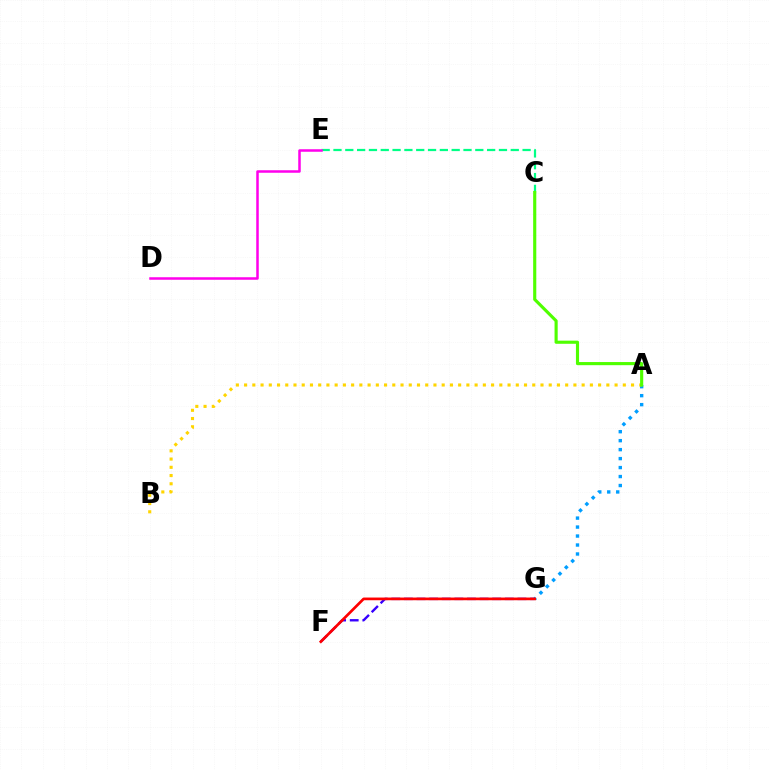{('F', 'G'): [{'color': '#3700ff', 'line_style': 'dashed', 'thickness': 1.71}, {'color': '#ff0000', 'line_style': 'solid', 'thickness': 1.94}], ('A', 'G'): [{'color': '#009eff', 'line_style': 'dotted', 'thickness': 2.44}], ('C', 'E'): [{'color': '#00ff86', 'line_style': 'dashed', 'thickness': 1.61}], ('D', 'E'): [{'color': '#ff00ed', 'line_style': 'solid', 'thickness': 1.81}], ('A', 'B'): [{'color': '#ffd500', 'line_style': 'dotted', 'thickness': 2.24}], ('A', 'C'): [{'color': '#4fff00', 'line_style': 'solid', 'thickness': 2.25}]}